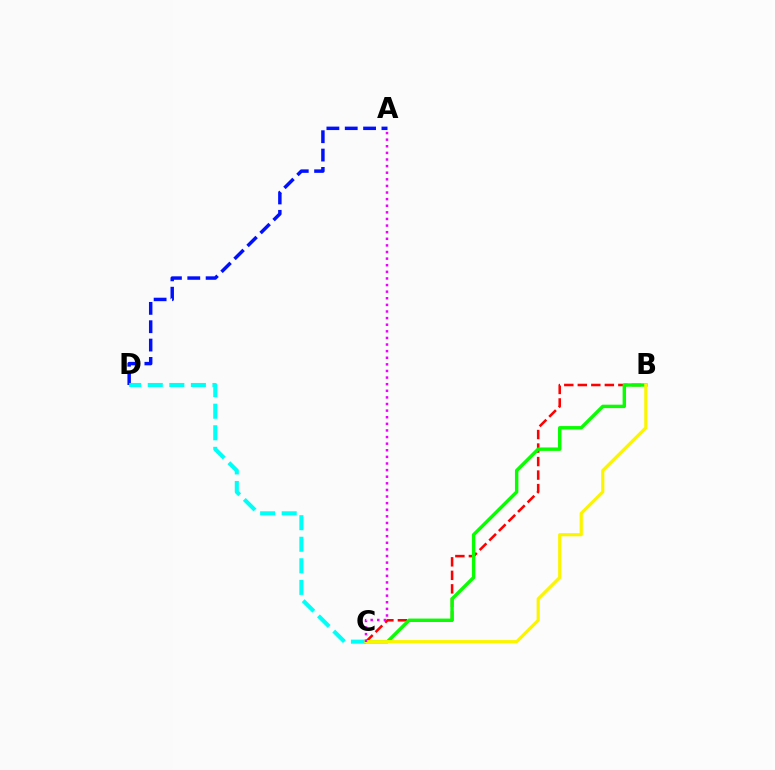{('B', 'C'): [{'color': '#ff0000', 'line_style': 'dashed', 'thickness': 1.84}, {'color': '#08ff00', 'line_style': 'solid', 'thickness': 2.46}, {'color': '#fcf500', 'line_style': 'solid', 'thickness': 2.3}], ('A', 'D'): [{'color': '#0010ff', 'line_style': 'dashed', 'thickness': 2.49}], ('C', 'D'): [{'color': '#00fff6', 'line_style': 'dashed', 'thickness': 2.93}], ('A', 'C'): [{'color': '#ee00ff', 'line_style': 'dotted', 'thickness': 1.8}]}